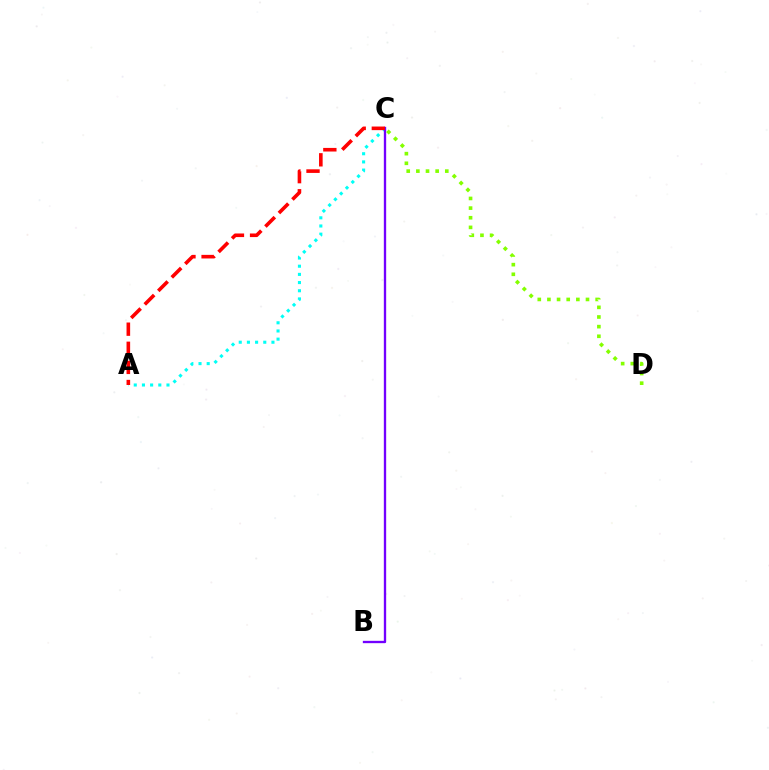{('A', 'C'): [{'color': '#00fff6', 'line_style': 'dotted', 'thickness': 2.22}, {'color': '#ff0000', 'line_style': 'dashed', 'thickness': 2.6}], ('B', 'C'): [{'color': '#7200ff', 'line_style': 'solid', 'thickness': 1.68}], ('C', 'D'): [{'color': '#84ff00', 'line_style': 'dotted', 'thickness': 2.62}]}